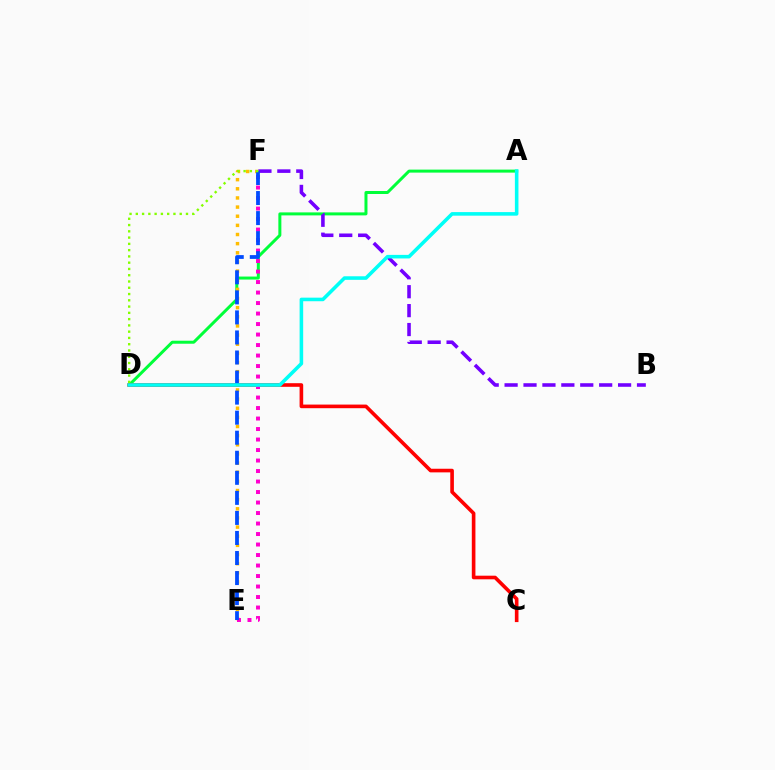{('A', 'D'): [{'color': '#00ff39', 'line_style': 'solid', 'thickness': 2.16}, {'color': '#00fff6', 'line_style': 'solid', 'thickness': 2.57}], ('C', 'D'): [{'color': '#ff0000', 'line_style': 'solid', 'thickness': 2.61}], ('E', 'F'): [{'color': '#ffbd00', 'line_style': 'dotted', 'thickness': 2.48}, {'color': '#ff00cf', 'line_style': 'dotted', 'thickness': 2.85}, {'color': '#004bff', 'line_style': 'dashed', 'thickness': 2.72}], ('B', 'F'): [{'color': '#7200ff', 'line_style': 'dashed', 'thickness': 2.57}], ('D', 'F'): [{'color': '#84ff00', 'line_style': 'dotted', 'thickness': 1.7}]}